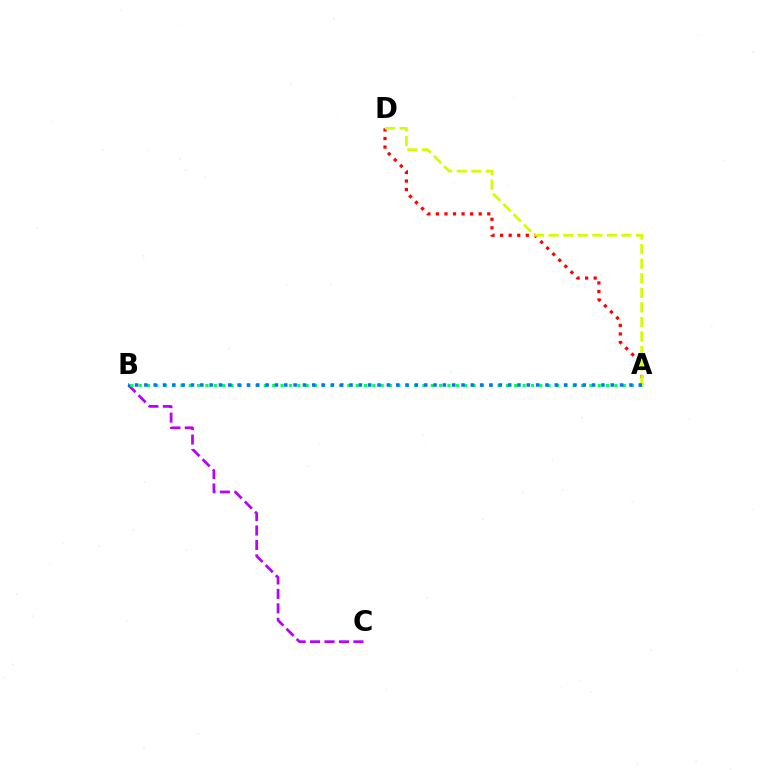{('B', 'C'): [{'color': '#b900ff', 'line_style': 'dashed', 'thickness': 1.96}], ('A', 'D'): [{'color': '#ff0000', 'line_style': 'dotted', 'thickness': 2.33}, {'color': '#d1ff00', 'line_style': 'dashed', 'thickness': 1.98}], ('A', 'B'): [{'color': '#00ff5c', 'line_style': 'dotted', 'thickness': 2.27}, {'color': '#0074ff', 'line_style': 'dotted', 'thickness': 2.53}]}